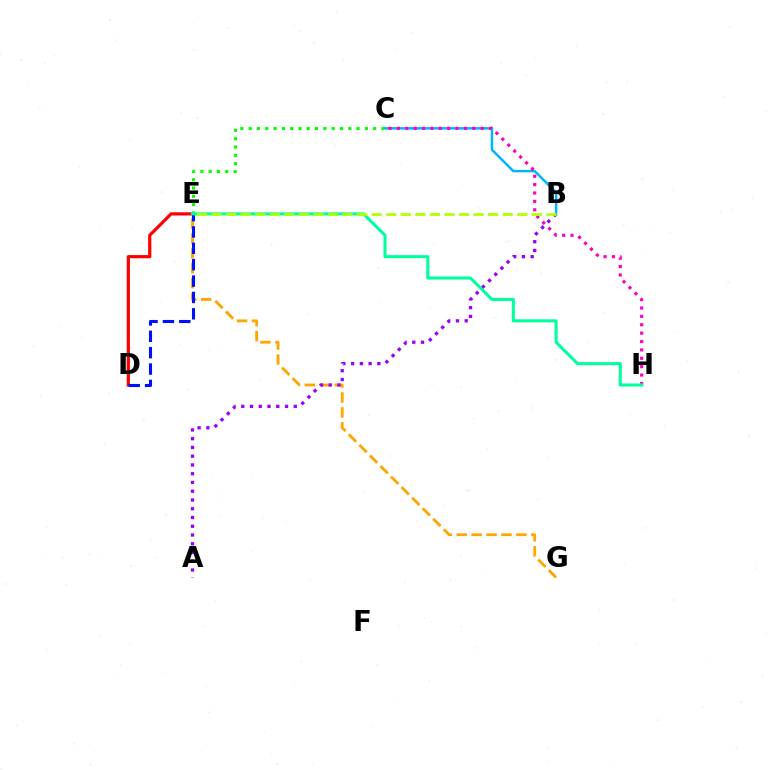{('E', 'G'): [{'color': '#ffa500', 'line_style': 'dashed', 'thickness': 2.03}], ('A', 'B'): [{'color': '#9b00ff', 'line_style': 'dotted', 'thickness': 2.38}], ('B', 'C'): [{'color': '#00b5ff', 'line_style': 'solid', 'thickness': 1.79}], ('D', 'E'): [{'color': '#ff0000', 'line_style': 'solid', 'thickness': 2.31}, {'color': '#0010ff', 'line_style': 'dashed', 'thickness': 2.22}], ('C', 'E'): [{'color': '#08ff00', 'line_style': 'dotted', 'thickness': 2.26}], ('C', 'H'): [{'color': '#ff00bd', 'line_style': 'dotted', 'thickness': 2.28}], ('E', 'H'): [{'color': '#00ff9d', 'line_style': 'solid', 'thickness': 2.2}], ('B', 'E'): [{'color': '#b3ff00', 'line_style': 'dashed', 'thickness': 1.98}]}